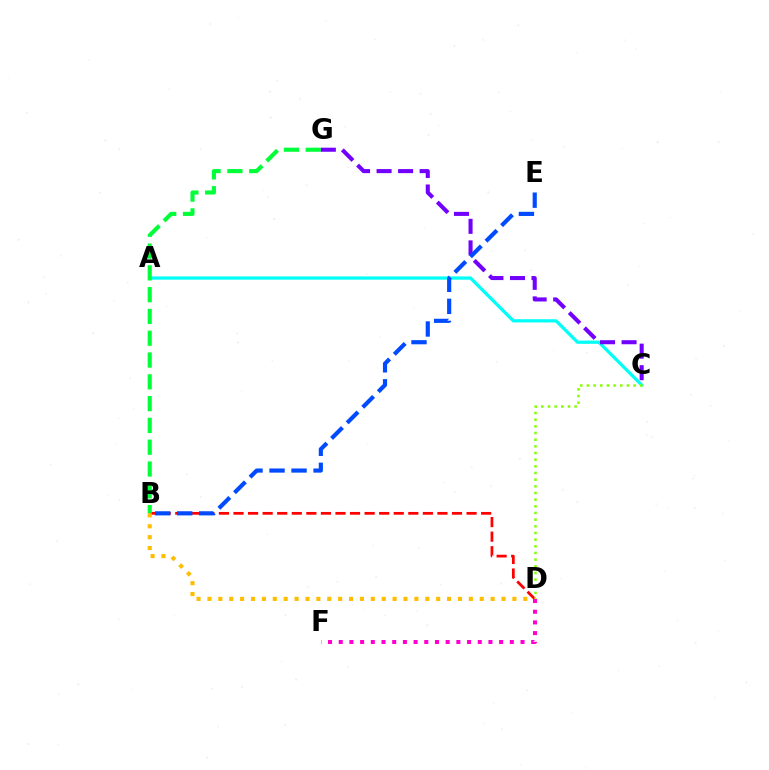{('A', 'C'): [{'color': '#00fff6', 'line_style': 'solid', 'thickness': 2.33}], ('B', 'D'): [{'color': '#ff0000', 'line_style': 'dashed', 'thickness': 1.98}, {'color': '#ffbd00', 'line_style': 'dotted', 'thickness': 2.96}], ('C', 'D'): [{'color': '#84ff00', 'line_style': 'dotted', 'thickness': 1.81}], ('B', 'G'): [{'color': '#00ff39', 'line_style': 'dashed', 'thickness': 2.96}], ('C', 'G'): [{'color': '#7200ff', 'line_style': 'dashed', 'thickness': 2.92}], ('B', 'E'): [{'color': '#004bff', 'line_style': 'dashed', 'thickness': 2.99}], ('D', 'F'): [{'color': '#ff00cf', 'line_style': 'dotted', 'thickness': 2.91}]}